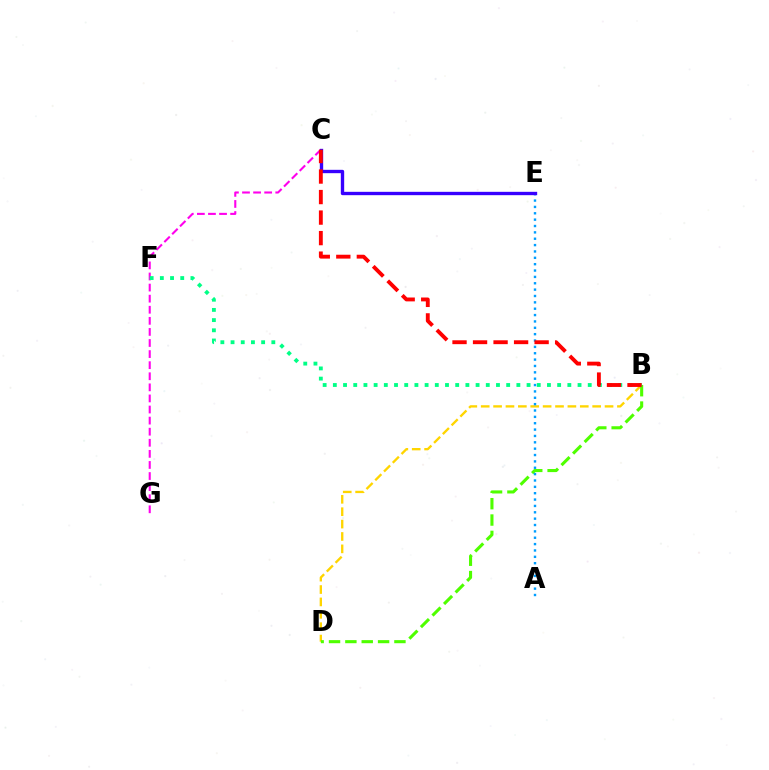{('C', 'G'): [{'color': '#ff00ed', 'line_style': 'dashed', 'thickness': 1.51}], ('B', 'D'): [{'color': '#ffd500', 'line_style': 'dashed', 'thickness': 1.68}, {'color': '#4fff00', 'line_style': 'dashed', 'thickness': 2.22}], ('A', 'E'): [{'color': '#009eff', 'line_style': 'dotted', 'thickness': 1.73}], ('C', 'E'): [{'color': '#3700ff', 'line_style': 'solid', 'thickness': 2.41}], ('B', 'F'): [{'color': '#00ff86', 'line_style': 'dotted', 'thickness': 2.77}], ('B', 'C'): [{'color': '#ff0000', 'line_style': 'dashed', 'thickness': 2.79}]}